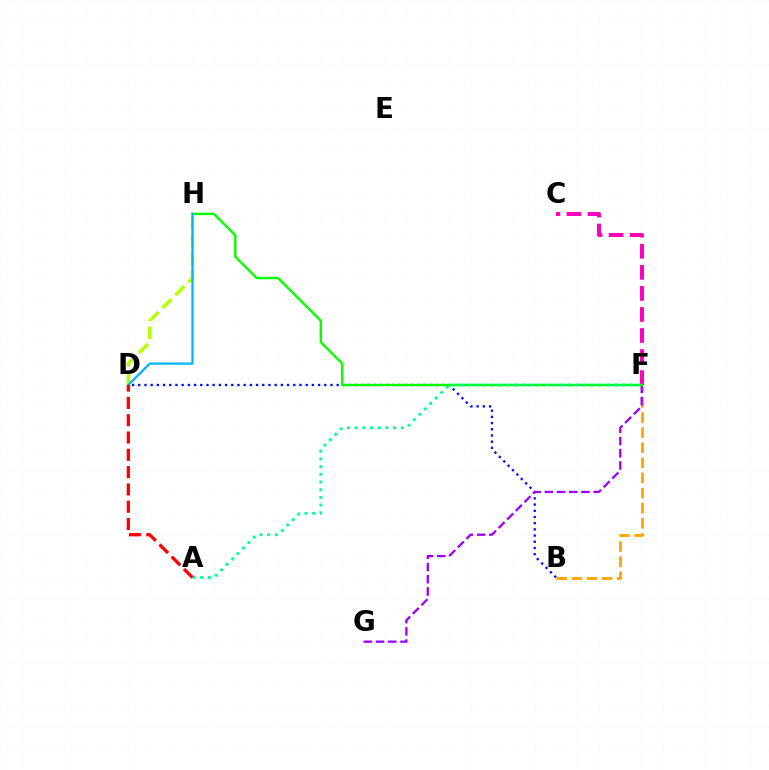{('B', 'D'): [{'color': '#0010ff', 'line_style': 'dotted', 'thickness': 1.68}], ('C', 'F'): [{'color': '#ff00bd', 'line_style': 'dashed', 'thickness': 2.86}], ('B', 'F'): [{'color': '#ffa500', 'line_style': 'dashed', 'thickness': 2.05}], ('F', 'G'): [{'color': '#9b00ff', 'line_style': 'dashed', 'thickness': 1.66}], ('F', 'H'): [{'color': '#08ff00', 'line_style': 'solid', 'thickness': 1.73}], ('A', 'F'): [{'color': '#00ff9d', 'line_style': 'dotted', 'thickness': 2.09}], ('D', 'H'): [{'color': '#b3ff00', 'line_style': 'dashed', 'thickness': 2.48}, {'color': '#00b5ff', 'line_style': 'solid', 'thickness': 1.62}], ('A', 'D'): [{'color': '#ff0000', 'line_style': 'dashed', 'thickness': 2.35}]}